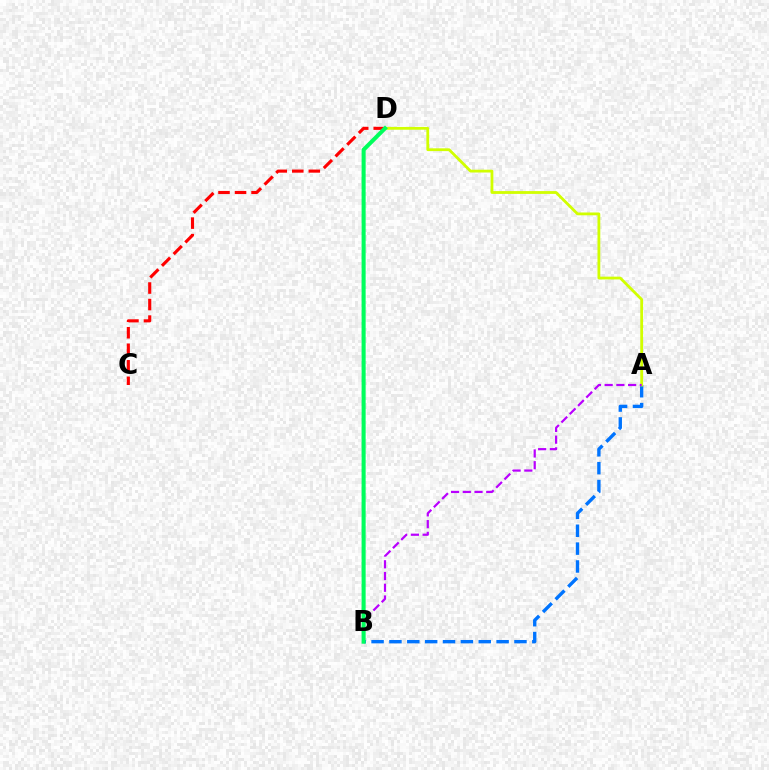{('A', 'B'): [{'color': '#0074ff', 'line_style': 'dashed', 'thickness': 2.43}, {'color': '#b900ff', 'line_style': 'dashed', 'thickness': 1.59}], ('C', 'D'): [{'color': '#ff0000', 'line_style': 'dashed', 'thickness': 2.25}], ('A', 'D'): [{'color': '#d1ff00', 'line_style': 'solid', 'thickness': 2.02}], ('B', 'D'): [{'color': '#00ff5c', 'line_style': 'solid', 'thickness': 2.92}]}